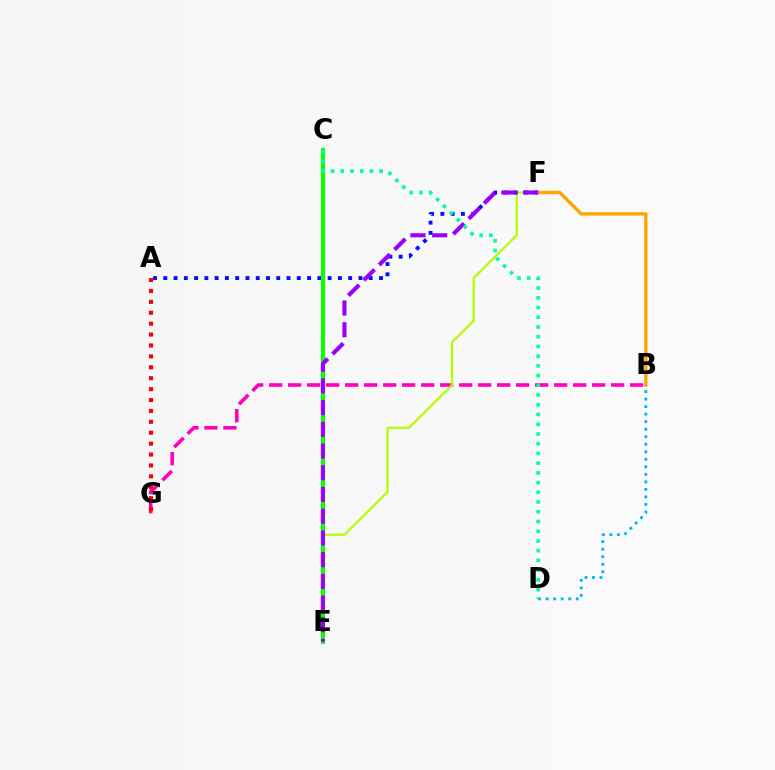{('B', 'G'): [{'color': '#ff00bd', 'line_style': 'dashed', 'thickness': 2.58}], ('B', 'F'): [{'color': '#ffa500', 'line_style': 'solid', 'thickness': 2.43}], ('B', 'D'): [{'color': '#00b5ff', 'line_style': 'dotted', 'thickness': 2.04}], ('A', 'G'): [{'color': '#ff0000', 'line_style': 'dotted', 'thickness': 2.96}], ('E', 'F'): [{'color': '#b3ff00', 'line_style': 'solid', 'thickness': 1.64}, {'color': '#9b00ff', 'line_style': 'dashed', 'thickness': 2.95}], ('A', 'F'): [{'color': '#0010ff', 'line_style': 'dotted', 'thickness': 2.79}], ('C', 'E'): [{'color': '#08ff00', 'line_style': 'solid', 'thickness': 2.99}], ('C', 'D'): [{'color': '#00ff9d', 'line_style': 'dotted', 'thickness': 2.64}]}